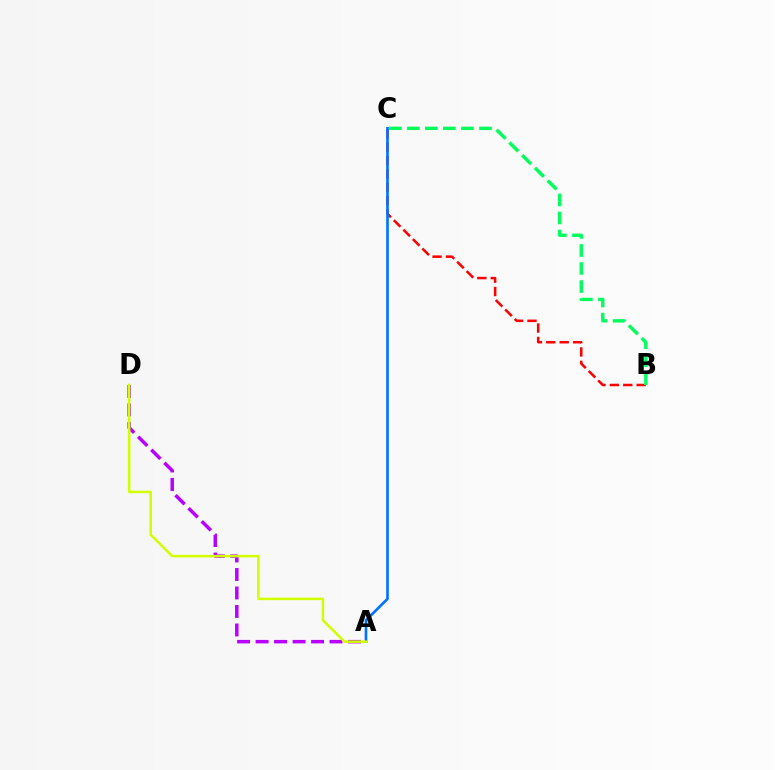{('A', 'D'): [{'color': '#b900ff', 'line_style': 'dashed', 'thickness': 2.51}, {'color': '#d1ff00', 'line_style': 'solid', 'thickness': 1.81}], ('B', 'C'): [{'color': '#ff0000', 'line_style': 'dashed', 'thickness': 1.82}, {'color': '#00ff5c', 'line_style': 'dashed', 'thickness': 2.45}], ('A', 'C'): [{'color': '#0074ff', 'line_style': 'solid', 'thickness': 1.92}]}